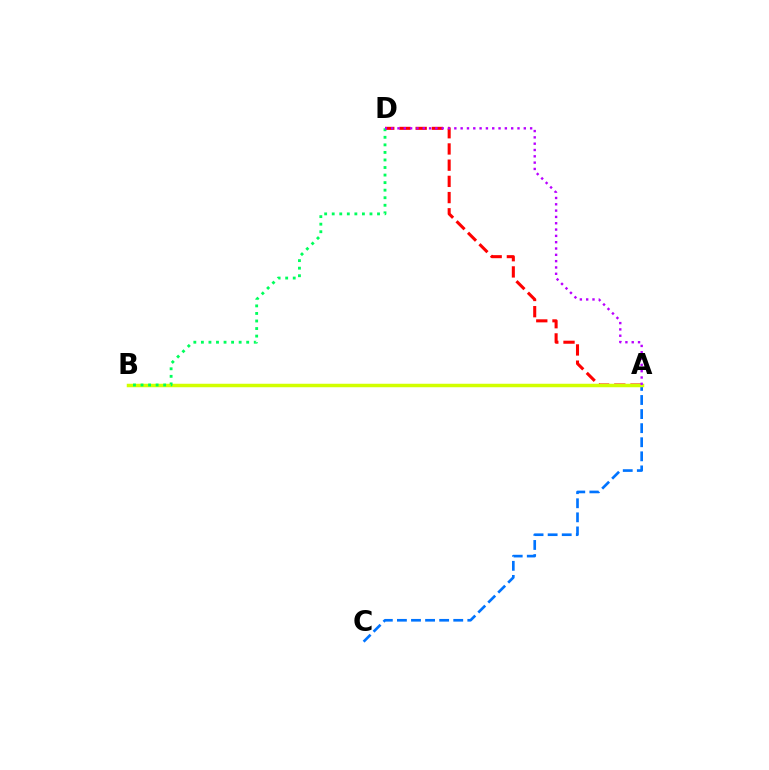{('A', 'D'): [{'color': '#ff0000', 'line_style': 'dashed', 'thickness': 2.2}, {'color': '#b900ff', 'line_style': 'dotted', 'thickness': 1.72}], ('A', 'C'): [{'color': '#0074ff', 'line_style': 'dashed', 'thickness': 1.91}], ('A', 'B'): [{'color': '#d1ff00', 'line_style': 'solid', 'thickness': 2.52}], ('B', 'D'): [{'color': '#00ff5c', 'line_style': 'dotted', 'thickness': 2.05}]}